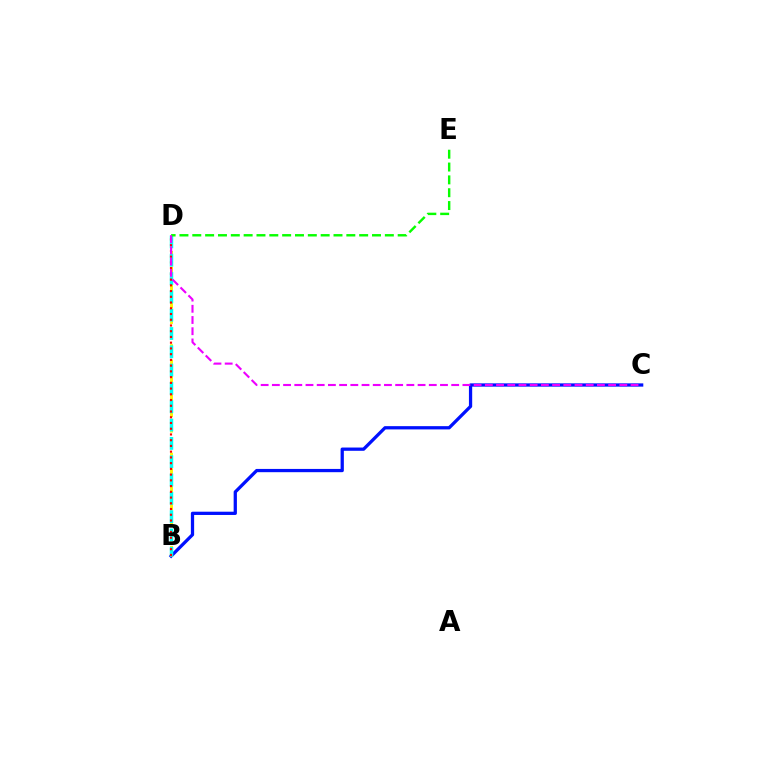{('B', 'C'): [{'color': '#0010ff', 'line_style': 'solid', 'thickness': 2.35}], ('B', 'D'): [{'color': '#fcf500', 'line_style': 'dashed', 'thickness': 2.11}, {'color': '#00fff6', 'line_style': 'dashed', 'thickness': 2.49}, {'color': '#ff0000', 'line_style': 'dotted', 'thickness': 1.56}], ('D', 'E'): [{'color': '#08ff00', 'line_style': 'dashed', 'thickness': 1.74}], ('C', 'D'): [{'color': '#ee00ff', 'line_style': 'dashed', 'thickness': 1.52}]}